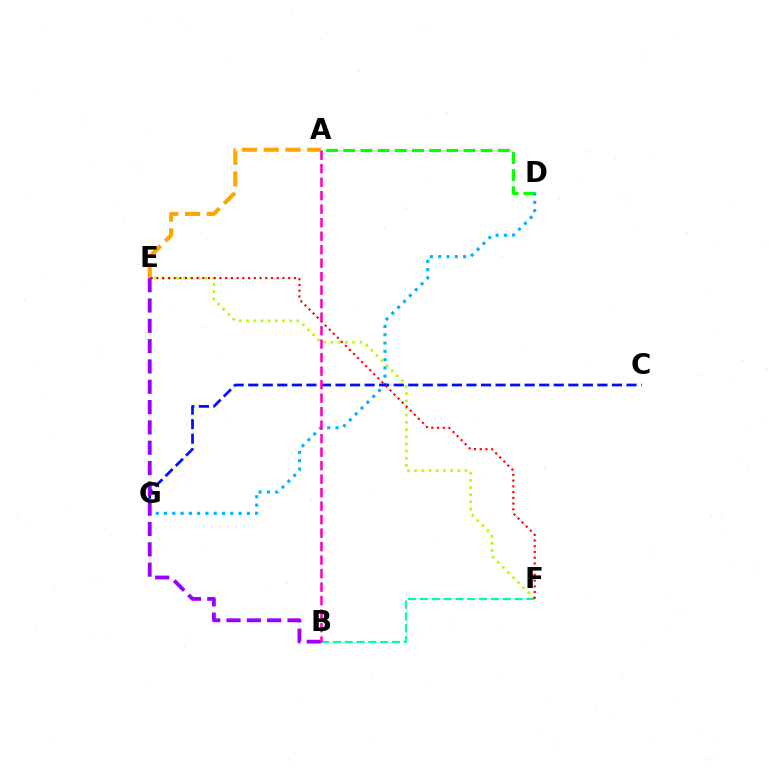{('A', 'D'): [{'color': '#08ff00', 'line_style': 'dashed', 'thickness': 2.33}], ('D', 'G'): [{'color': '#00b5ff', 'line_style': 'dotted', 'thickness': 2.25}], ('C', 'G'): [{'color': '#0010ff', 'line_style': 'dashed', 'thickness': 1.98}], ('A', 'E'): [{'color': '#ffa500', 'line_style': 'dashed', 'thickness': 2.95}], ('B', 'E'): [{'color': '#9b00ff', 'line_style': 'dashed', 'thickness': 2.76}], ('E', 'F'): [{'color': '#b3ff00', 'line_style': 'dotted', 'thickness': 1.95}, {'color': '#ff0000', 'line_style': 'dotted', 'thickness': 1.56}], ('B', 'F'): [{'color': '#00ff9d', 'line_style': 'dashed', 'thickness': 1.61}], ('A', 'B'): [{'color': '#ff00bd', 'line_style': 'dashed', 'thickness': 1.83}]}